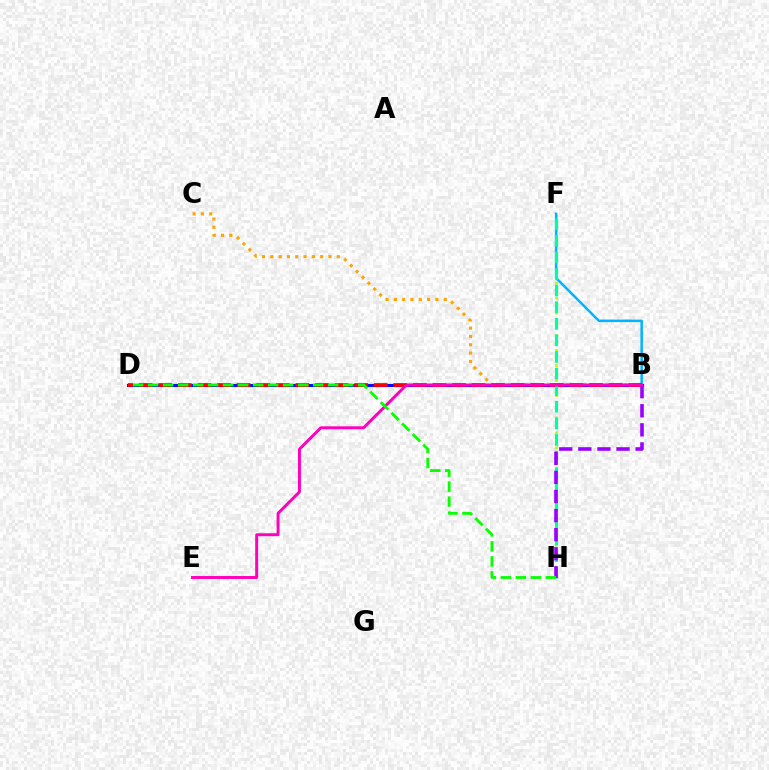{('B', 'C'): [{'color': '#ffa500', 'line_style': 'dotted', 'thickness': 2.26}], ('B', 'D'): [{'color': '#0010ff', 'line_style': 'solid', 'thickness': 2.24}, {'color': '#ff0000', 'line_style': 'dashed', 'thickness': 2.66}], ('F', 'H'): [{'color': '#b3ff00', 'line_style': 'dotted', 'thickness': 2.03}, {'color': '#00ff9d', 'line_style': 'dashed', 'thickness': 2.25}], ('B', 'F'): [{'color': '#00b5ff', 'line_style': 'solid', 'thickness': 1.8}], ('B', 'H'): [{'color': '#9b00ff', 'line_style': 'dashed', 'thickness': 2.59}], ('B', 'E'): [{'color': '#ff00bd', 'line_style': 'solid', 'thickness': 2.12}], ('D', 'H'): [{'color': '#08ff00', 'line_style': 'dashed', 'thickness': 2.04}]}